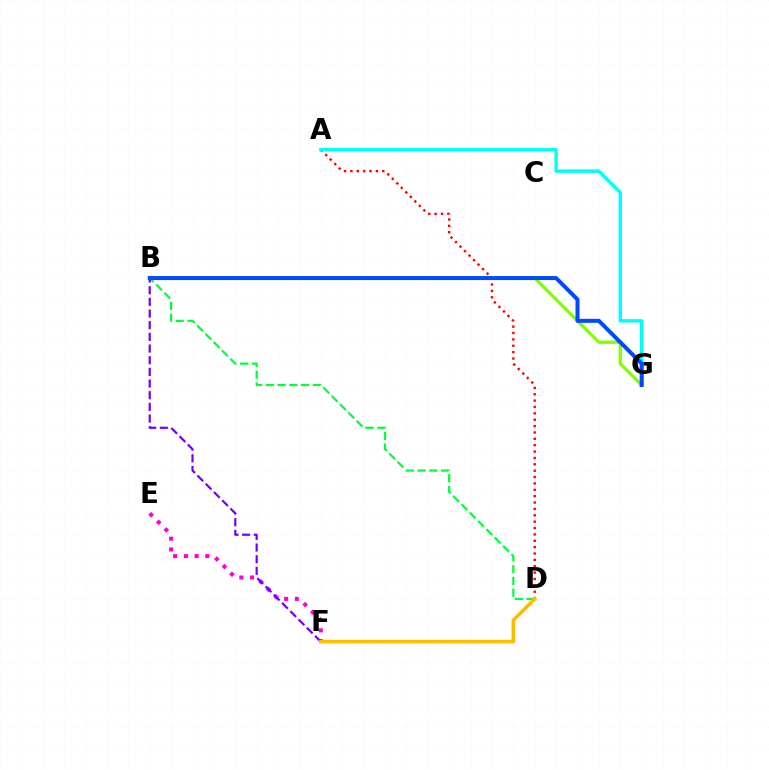{('B', 'G'): [{'color': '#84ff00', 'line_style': 'solid', 'thickness': 2.42}, {'color': '#004bff', 'line_style': 'solid', 'thickness': 2.88}], ('A', 'D'): [{'color': '#ff0000', 'line_style': 'dotted', 'thickness': 1.73}], ('B', 'D'): [{'color': '#00ff39', 'line_style': 'dashed', 'thickness': 1.6}], ('A', 'G'): [{'color': '#00fff6', 'line_style': 'solid', 'thickness': 2.48}], ('E', 'F'): [{'color': '#ff00cf', 'line_style': 'dotted', 'thickness': 2.91}], ('B', 'F'): [{'color': '#7200ff', 'line_style': 'dashed', 'thickness': 1.58}], ('D', 'F'): [{'color': '#ffbd00', 'line_style': 'solid', 'thickness': 2.59}]}